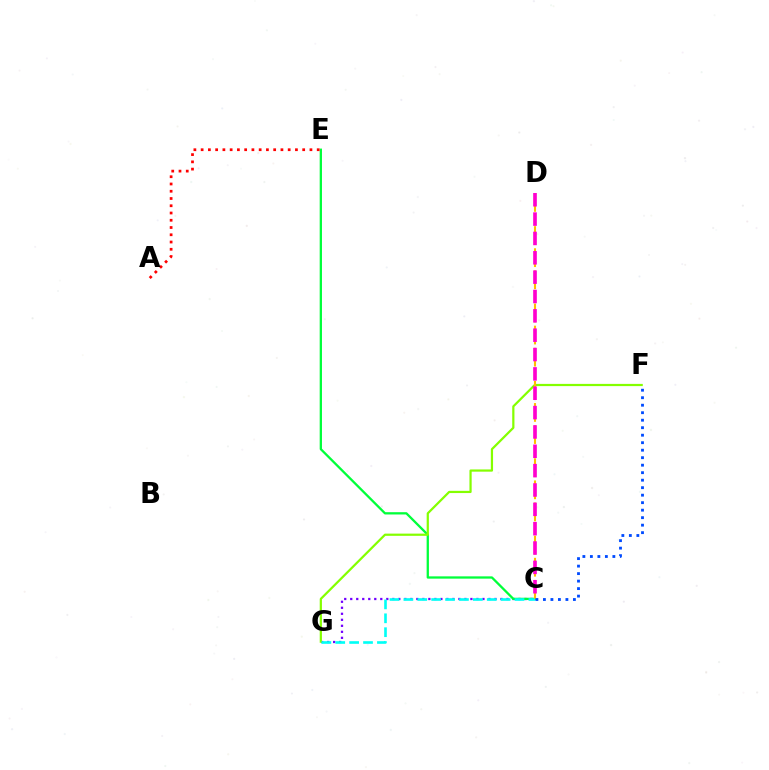{('C', 'G'): [{'color': '#7200ff', 'line_style': 'dotted', 'thickness': 1.63}, {'color': '#00fff6', 'line_style': 'dashed', 'thickness': 1.89}], ('C', 'E'): [{'color': '#00ff39', 'line_style': 'solid', 'thickness': 1.65}], ('F', 'G'): [{'color': '#84ff00', 'line_style': 'solid', 'thickness': 1.6}], ('A', 'E'): [{'color': '#ff0000', 'line_style': 'dotted', 'thickness': 1.97}], ('C', 'D'): [{'color': '#ffbd00', 'line_style': 'dashed', 'thickness': 1.5}, {'color': '#ff00cf', 'line_style': 'dashed', 'thickness': 2.63}], ('C', 'F'): [{'color': '#004bff', 'line_style': 'dotted', 'thickness': 2.04}]}